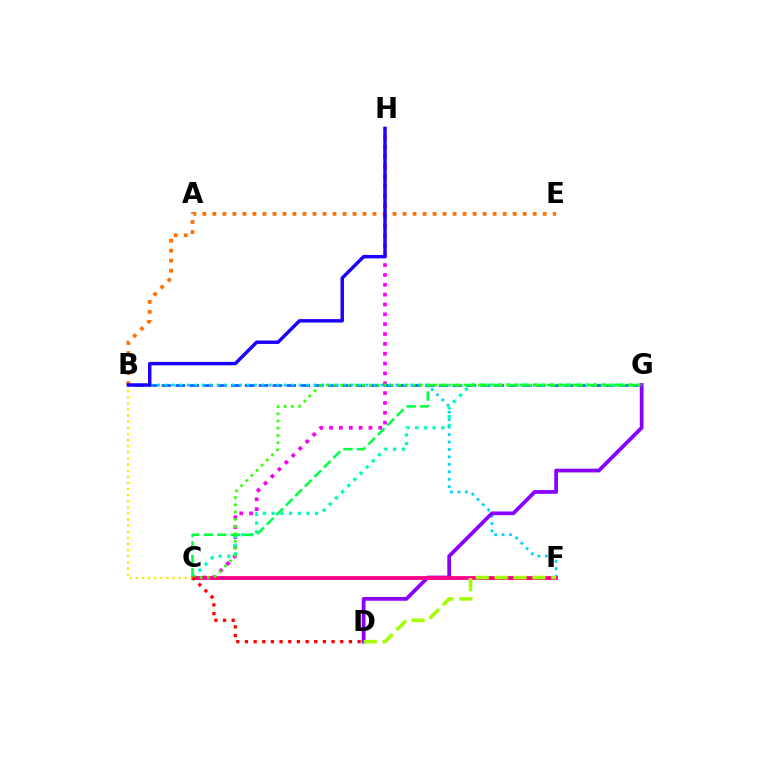{('C', 'H'): [{'color': '#fa00f9', 'line_style': 'dotted', 'thickness': 2.68}], ('B', 'G'): [{'color': '#005dff', 'line_style': 'dashed', 'thickness': 1.88}], ('B', 'F'): [{'color': '#00d3ff', 'line_style': 'dotted', 'thickness': 2.02}], ('C', 'G'): [{'color': '#00ffbb', 'line_style': 'dotted', 'thickness': 2.37}, {'color': '#00ff45', 'line_style': 'dashed', 'thickness': 1.83}, {'color': '#31ff00', 'line_style': 'dotted', 'thickness': 1.97}], ('D', 'G'): [{'color': '#8a00ff', 'line_style': 'solid', 'thickness': 2.69}], ('C', 'F'): [{'color': '#ff0088', 'line_style': 'solid', 'thickness': 2.72}], ('B', 'E'): [{'color': '#ff7000', 'line_style': 'dotted', 'thickness': 2.72}], ('B', 'C'): [{'color': '#ffe600', 'line_style': 'dotted', 'thickness': 1.66}], ('D', 'F'): [{'color': '#a2ff00', 'line_style': 'dashed', 'thickness': 2.57}], ('B', 'H'): [{'color': '#1900ff', 'line_style': 'solid', 'thickness': 2.48}], ('C', 'D'): [{'color': '#ff0000', 'line_style': 'dotted', 'thickness': 2.35}]}